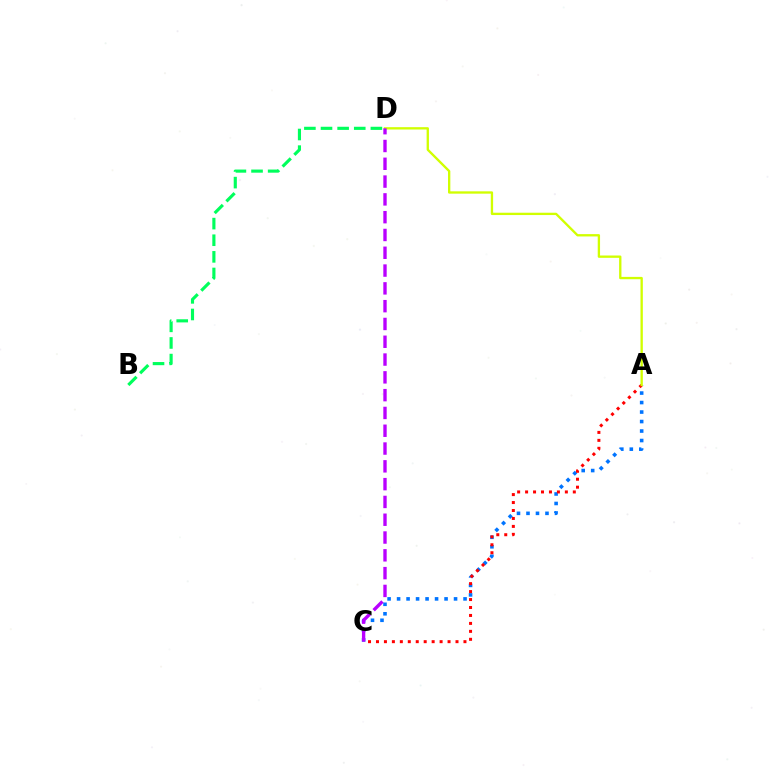{('A', 'C'): [{'color': '#0074ff', 'line_style': 'dotted', 'thickness': 2.58}, {'color': '#ff0000', 'line_style': 'dotted', 'thickness': 2.16}], ('B', 'D'): [{'color': '#00ff5c', 'line_style': 'dashed', 'thickness': 2.26}], ('A', 'D'): [{'color': '#d1ff00', 'line_style': 'solid', 'thickness': 1.68}], ('C', 'D'): [{'color': '#b900ff', 'line_style': 'dashed', 'thickness': 2.42}]}